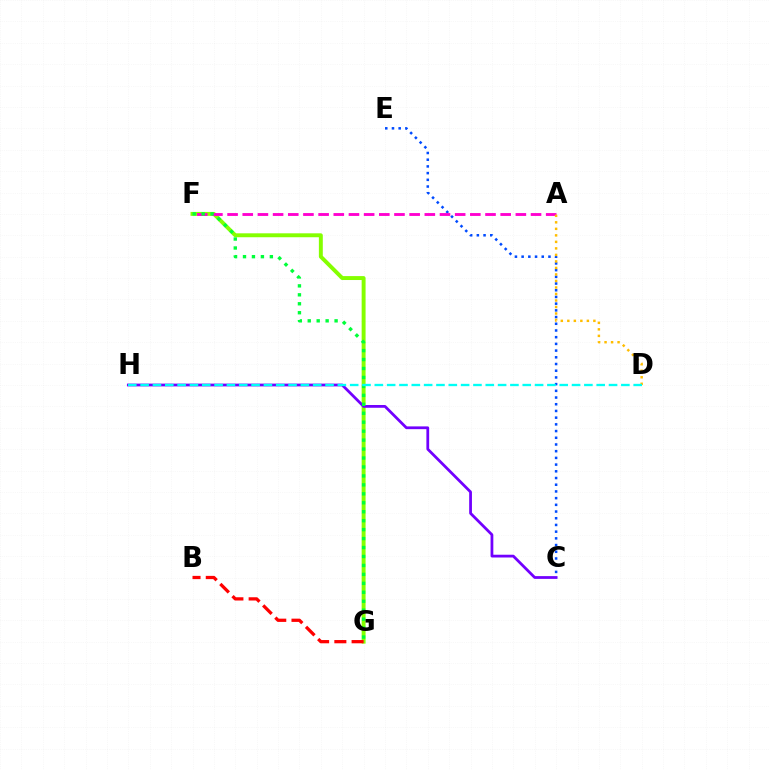{('F', 'G'): [{'color': '#84ff00', 'line_style': 'solid', 'thickness': 2.83}, {'color': '#00ff39', 'line_style': 'dotted', 'thickness': 2.43}], ('C', 'E'): [{'color': '#004bff', 'line_style': 'dotted', 'thickness': 1.82}], ('A', 'F'): [{'color': '#ff00cf', 'line_style': 'dashed', 'thickness': 2.06}], ('A', 'D'): [{'color': '#ffbd00', 'line_style': 'dotted', 'thickness': 1.77}], ('C', 'H'): [{'color': '#7200ff', 'line_style': 'solid', 'thickness': 1.99}], ('B', 'G'): [{'color': '#ff0000', 'line_style': 'dashed', 'thickness': 2.34}], ('D', 'H'): [{'color': '#00fff6', 'line_style': 'dashed', 'thickness': 1.67}]}